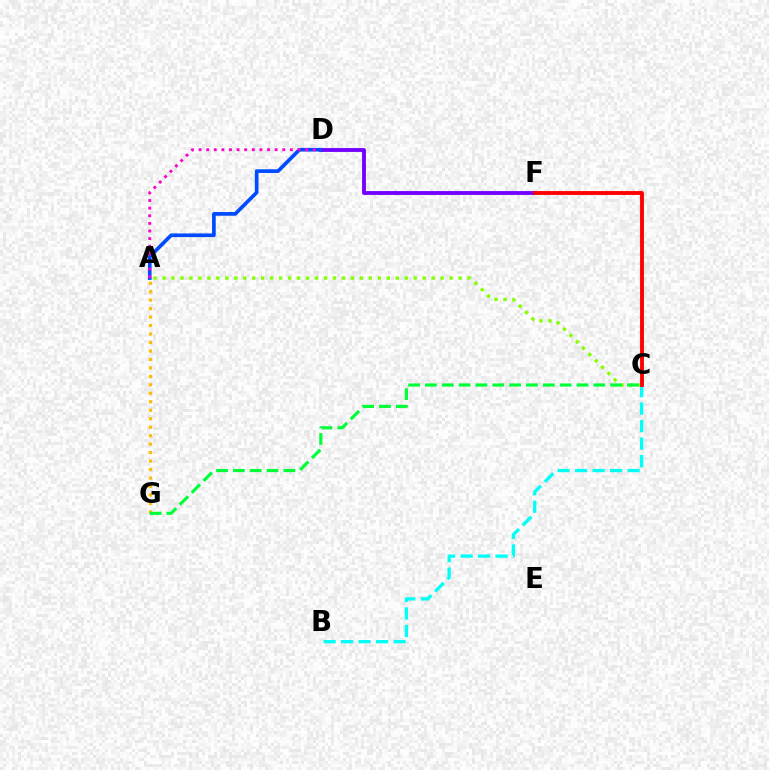{('A', 'G'): [{'color': '#ffbd00', 'line_style': 'dotted', 'thickness': 2.3}], ('D', 'F'): [{'color': '#7200ff', 'line_style': 'solid', 'thickness': 2.76}], ('B', 'C'): [{'color': '#00fff6', 'line_style': 'dashed', 'thickness': 2.38}], ('A', 'C'): [{'color': '#84ff00', 'line_style': 'dotted', 'thickness': 2.44}], ('C', 'G'): [{'color': '#00ff39', 'line_style': 'dashed', 'thickness': 2.29}], ('C', 'F'): [{'color': '#ff0000', 'line_style': 'solid', 'thickness': 2.78}], ('A', 'D'): [{'color': '#004bff', 'line_style': 'solid', 'thickness': 2.65}, {'color': '#ff00cf', 'line_style': 'dotted', 'thickness': 2.07}]}